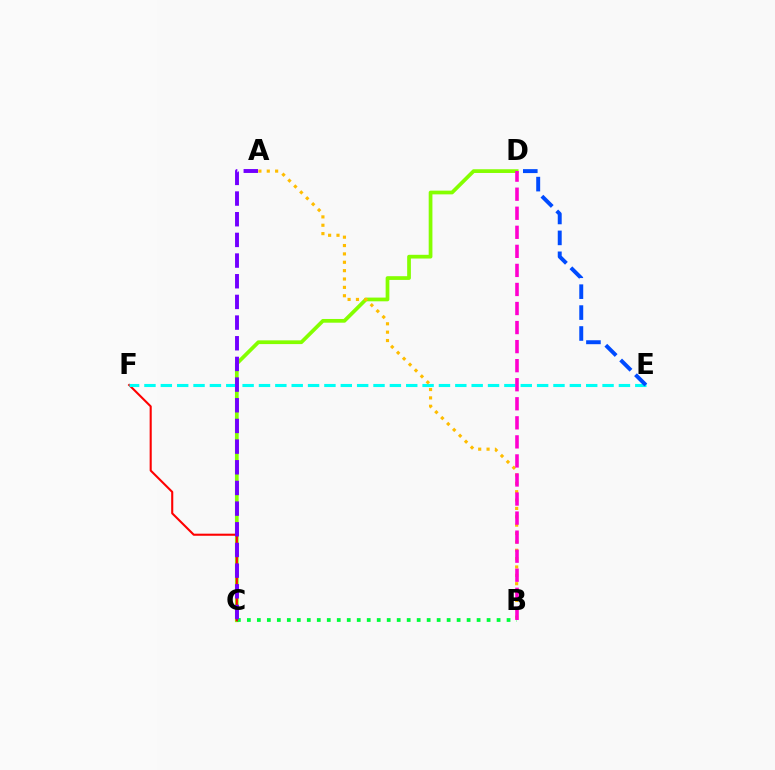{('C', 'D'): [{'color': '#84ff00', 'line_style': 'solid', 'thickness': 2.68}], ('B', 'C'): [{'color': '#00ff39', 'line_style': 'dotted', 'thickness': 2.71}], ('C', 'F'): [{'color': '#ff0000', 'line_style': 'solid', 'thickness': 1.51}], ('E', 'F'): [{'color': '#00fff6', 'line_style': 'dashed', 'thickness': 2.22}], ('A', 'C'): [{'color': '#7200ff', 'line_style': 'dashed', 'thickness': 2.81}], ('A', 'B'): [{'color': '#ffbd00', 'line_style': 'dotted', 'thickness': 2.27}], ('B', 'D'): [{'color': '#ff00cf', 'line_style': 'dashed', 'thickness': 2.59}], ('D', 'E'): [{'color': '#004bff', 'line_style': 'dashed', 'thickness': 2.84}]}